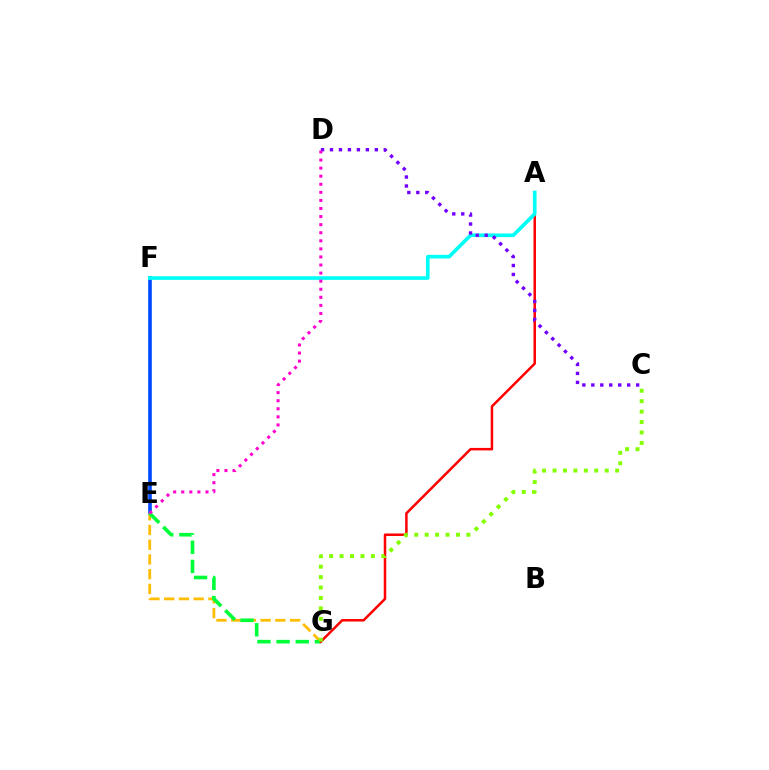{('E', 'F'): [{'color': '#004bff', 'line_style': 'solid', 'thickness': 2.61}], ('E', 'G'): [{'color': '#ffbd00', 'line_style': 'dashed', 'thickness': 2.0}, {'color': '#00ff39', 'line_style': 'dashed', 'thickness': 2.6}], ('A', 'G'): [{'color': '#ff0000', 'line_style': 'solid', 'thickness': 1.8}], ('C', 'G'): [{'color': '#84ff00', 'line_style': 'dotted', 'thickness': 2.84}], ('A', 'F'): [{'color': '#00fff6', 'line_style': 'solid', 'thickness': 2.63}], ('C', 'D'): [{'color': '#7200ff', 'line_style': 'dotted', 'thickness': 2.44}], ('D', 'E'): [{'color': '#ff00cf', 'line_style': 'dotted', 'thickness': 2.19}]}